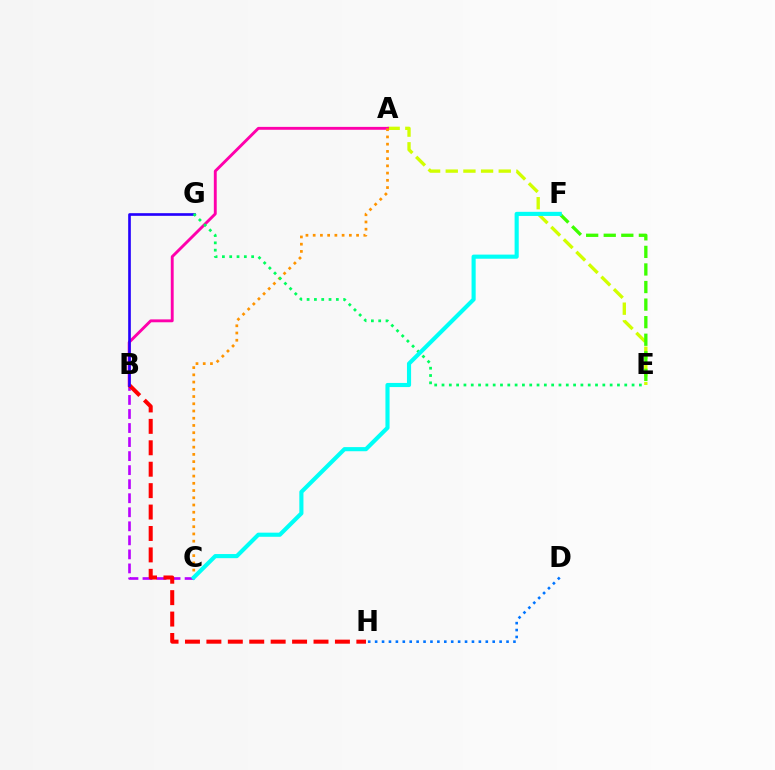{('A', 'E'): [{'color': '#d1ff00', 'line_style': 'dashed', 'thickness': 2.4}], ('B', 'C'): [{'color': '#b900ff', 'line_style': 'dashed', 'thickness': 1.91}], ('E', 'F'): [{'color': '#3dff00', 'line_style': 'dashed', 'thickness': 2.39}], ('A', 'B'): [{'color': '#ff00ac', 'line_style': 'solid', 'thickness': 2.08}], ('A', 'C'): [{'color': '#ff9400', 'line_style': 'dotted', 'thickness': 1.96}], ('B', 'H'): [{'color': '#ff0000', 'line_style': 'dashed', 'thickness': 2.91}], ('B', 'G'): [{'color': '#2500ff', 'line_style': 'solid', 'thickness': 1.91}], ('E', 'G'): [{'color': '#00ff5c', 'line_style': 'dotted', 'thickness': 1.99}], ('D', 'H'): [{'color': '#0074ff', 'line_style': 'dotted', 'thickness': 1.88}], ('C', 'F'): [{'color': '#00fff6', 'line_style': 'solid', 'thickness': 2.97}]}